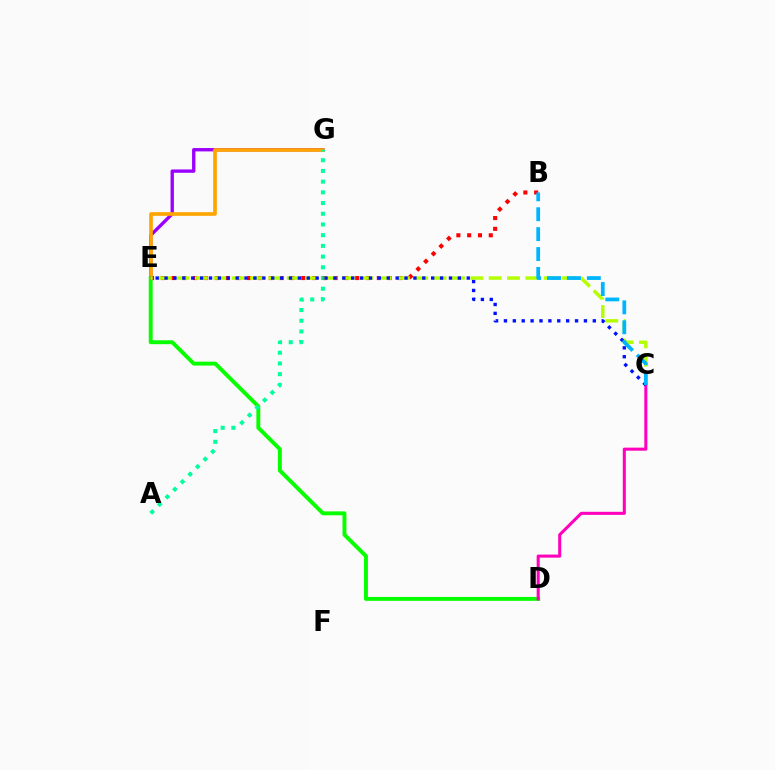{('E', 'G'): [{'color': '#9b00ff', 'line_style': 'solid', 'thickness': 2.42}, {'color': '#ffa500', 'line_style': 'solid', 'thickness': 2.63}], ('D', 'E'): [{'color': '#08ff00', 'line_style': 'solid', 'thickness': 2.82}], ('A', 'G'): [{'color': '#00ff9d', 'line_style': 'dotted', 'thickness': 2.91}], ('B', 'E'): [{'color': '#ff0000', 'line_style': 'dotted', 'thickness': 2.93}], ('C', 'E'): [{'color': '#b3ff00', 'line_style': 'dashed', 'thickness': 2.49}, {'color': '#0010ff', 'line_style': 'dotted', 'thickness': 2.41}], ('C', 'D'): [{'color': '#ff00bd', 'line_style': 'solid', 'thickness': 2.2}], ('B', 'C'): [{'color': '#00b5ff', 'line_style': 'dashed', 'thickness': 2.71}]}